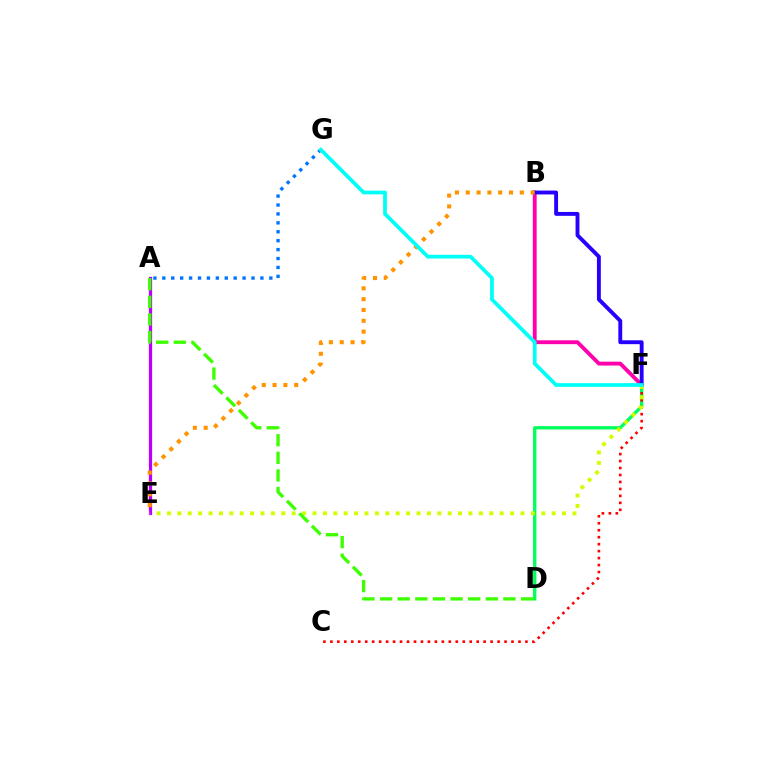{('A', 'G'): [{'color': '#0074ff', 'line_style': 'dotted', 'thickness': 2.42}], ('D', 'F'): [{'color': '#00ff5c', 'line_style': 'solid', 'thickness': 2.39}], ('A', 'E'): [{'color': '#b900ff', 'line_style': 'solid', 'thickness': 2.34}], ('B', 'F'): [{'color': '#ff00ac', 'line_style': 'solid', 'thickness': 2.78}, {'color': '#2500ff', 'line_style': 'solid', 'thickness': 2.8}], ('C', 'F'): [{'color': '#ff0000', 'line_style': 'dotted', 'thickness': 1.89}], ('E', 'F'): [{'color': '#d1ff00', 'line_style': 'dotted', 'thickness': 2.83}], ('B', 'E'): [{'color': '#ff9400', 'line_style': 'dotted', 'thickness': 2.94}], ('A', 'D'): [{'color': '#3dff00', 'line_style': 'dashed', 'thickness': 2.39}], ('F', 'G'): [{'color': '#00fff6', 'line_style': 'solid', 'thickness': 2.69}]}